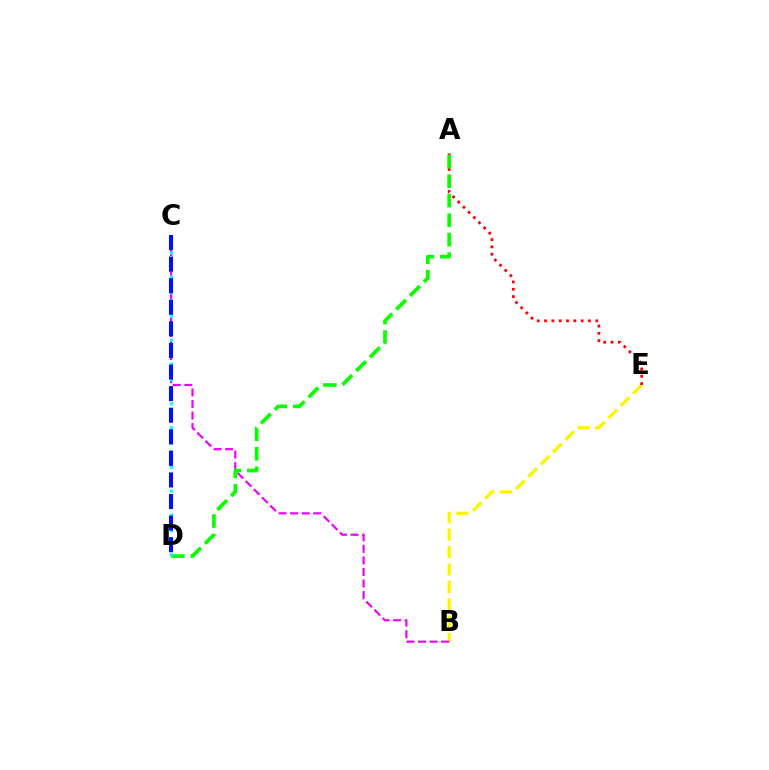{('B', 'E'): [{'color': '#fcf500', 'line_style': 'dashed', 'thickness': 2.36}], ('B', 'C'): [{'color': '#ee00ff', 'line_style': 'dashed', 'thickness': 1.57}], ('A', 'E'): [{'color': '#ff0000', 'line_style': 'dotted', 'thickness': 1.99}], ('A', 'D'): [{'color': '#08ff00', 'line_style': 'dashed', 'thickness': 2.65}], ('C', 'D'): [{'color': '#00fff6', 'line_style': 'dotted', 'thickness': 2.16}, {'color': '#0010ff', 'line_style': 'dashed', 'thickness': 2.93}]}